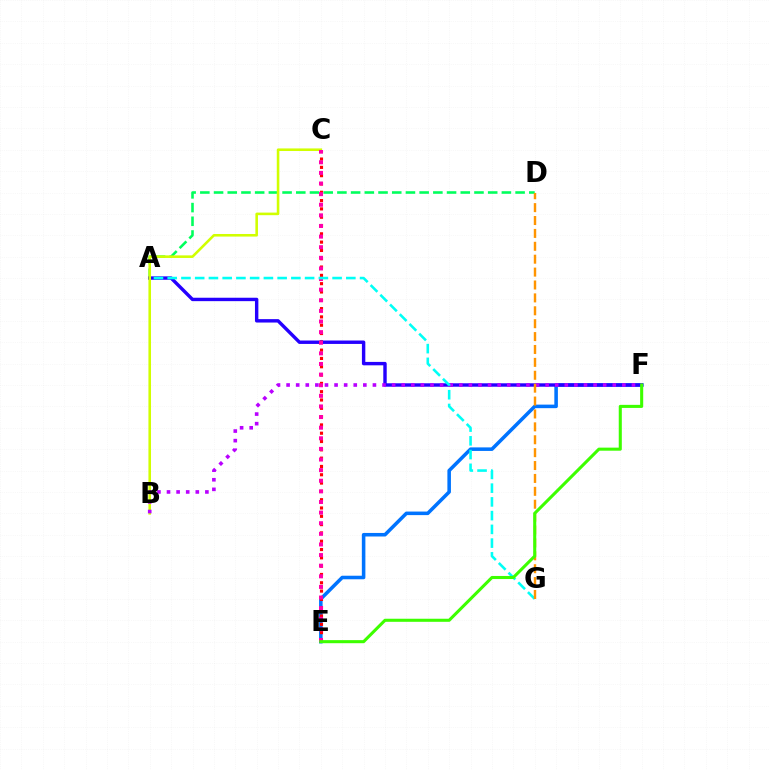{('E', 'F'): [{'color': '#0074ff', 'line_style': 'solid', 'thickness': 2.56}, {'color': '#3dff00', 'line_style': 'solid', 'thickness': 2.21}], ('C', 'E'): [{'color': '#ff0000', 'line_style': 'dotted', 'thickness': 2.26}, {'color': '#ff00ac', 'line_style': 'dotted', 'thickness': 2.88}], ('A', 'D'): [{'color': '#00ff5c', 'line_style': 'dashed', 'thickness': 1.86}], ('A', 'F'): [{'color': '#2500ff', 'line_style': 'solid', 'thickness': 2.46}], ('B', 'C'): [{'color': '#d1ff00', 'line_style': 'solid', 'thickness': 1.86}], ('B', 'F'): [{'color': '#b900ff', 'line_style': 'dotted', 'thickness': 2.61}], ('A', 'G'): [{'color': '#00fff6', 'line_style': 'dashed', 'thickness': 1.87}], ('D', 'G'): [{'color': '#ff9400', 'line_style': 'dashed', 'thickness': 1.75}]}